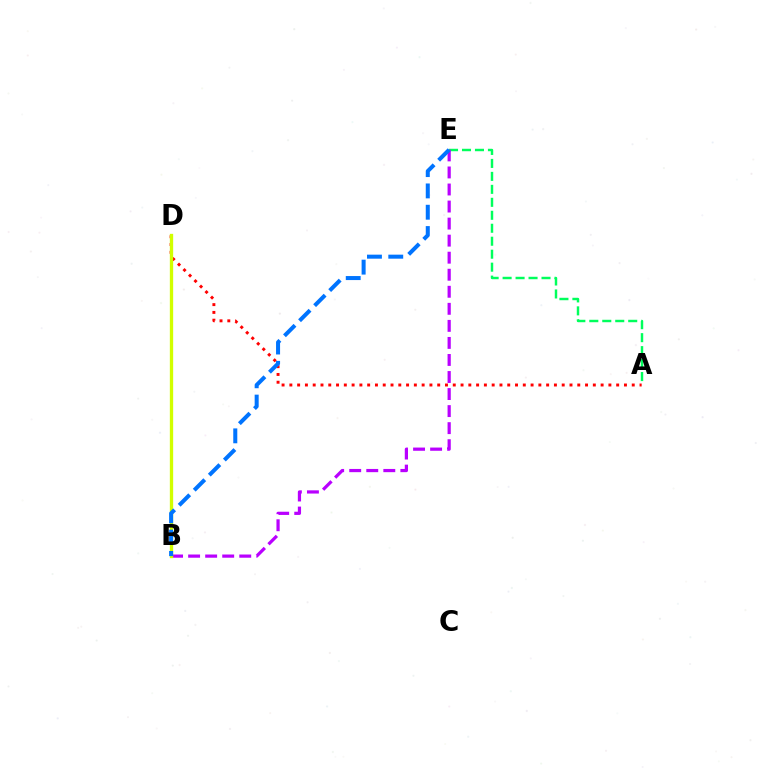{('A', 'E'): [{'color': '#00ff5c', 'line_style': 'dashed', 'thickness': 1.76}], ('A', 'D'): [{'color': '#ff0000', 'line_style': 'dotted', 'thickness': 2.11}], ('B', 'E'): [{'color': '#b900ff', 'line_style': 'dashed', 'thickness': 2.32}, {'color': '#0074ff', 'line_style': 'dashed', 'thickness': 2.89}], ('B', 'D'): [{'color': '#d1ff00', 'line_style': 'solid', 'thickness': 2.39}]}